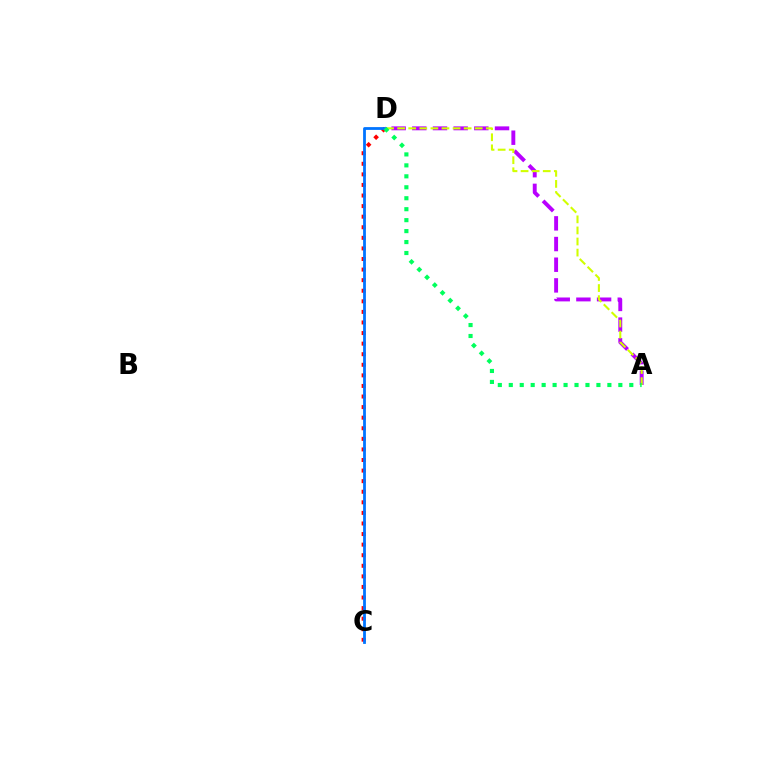{('C', 'D'): [{'color': '#ff0000', 'line_style': 'dotted', 'thickness': 2.87}, {'color': '#0074ff', 'line_style': 'solid', 'thickness': 2.01}], ('A', 'D'): [{'color': '#b900ff', 'line_style': 'dashed', 'thickness': 2.81}, {'color': '#d1ff00', 'line_style': 'dashed', 'thickness': 1.51}, {'color': '#00ff5c', 'line_style': 'dotted', 'thickness': 2.98}]}